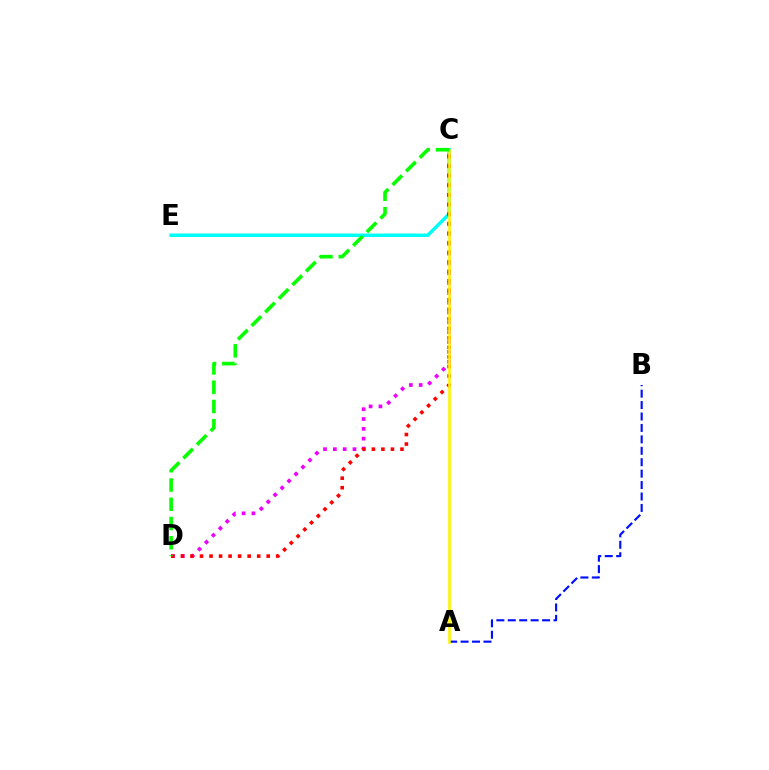{('C', 'E'): [{'color': '#00fff6', 'line_style': 'solid', 'thickness': 2.5}], ('C', 'D'): [{'color': '#ee00ff', 'line_style': 'dotted', 'thickness': 2.67}, {'color': '#ff0000', 'line_style': 'dotted', 'thickness': 2.59}, {'color': '#08ff00', 'line_style': 'dashed', 'thickness': 2.62}], ('A', 'B'): [{'color': '#0010ff', 'line_style': 'dashed', 'thickness': 1.55}], ('A', 'C'): [{'color': '#fcf500', 'line_style': 'solid', 'thickness': 1.88}]}